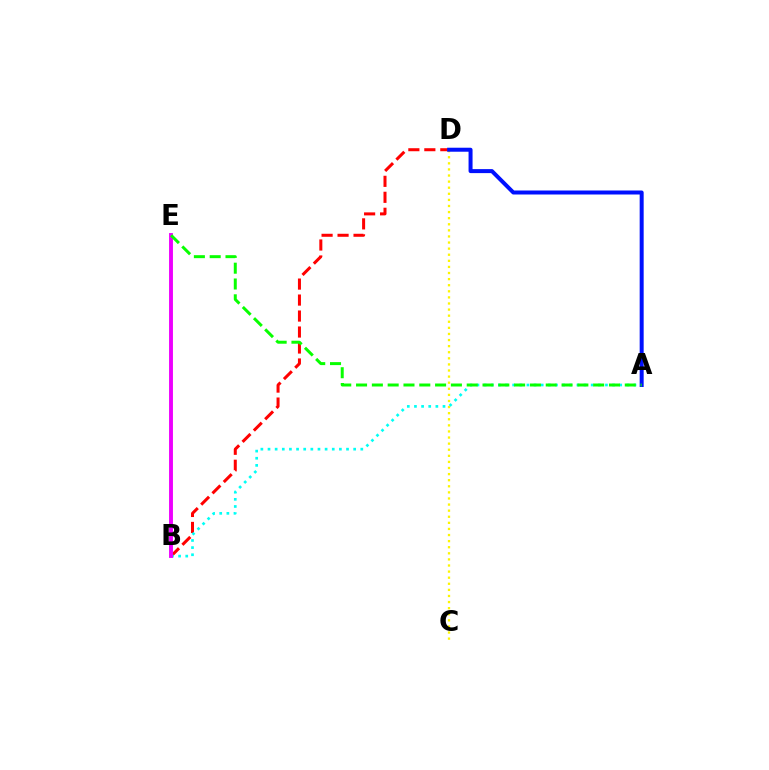{('B', 'D'): [{'color': '#ff0000', 'line_style': 'dashed', 'thickness': 2.17}], ('A', 'B'): [{'color': '#00fff6', 'line_style': 'dotted', 'thickness': 1.94}], ('C', 'D'): [{'color': '#fcf500', 'line_style': 'dotted', 'thickness': 1.66}], ('B', 'E'): [{'color': '#ee00ff', 'line_style': 'solid', 'thickness': 2.8}], ('A', 'D'): [{'color': '#0010ff', 'line_style': 'solid', 'thickness': 2.88}], ('A', 'E'): [{'color': '#08ff00', 'line_style': 'dashed', 'thickness': 2.15}]}